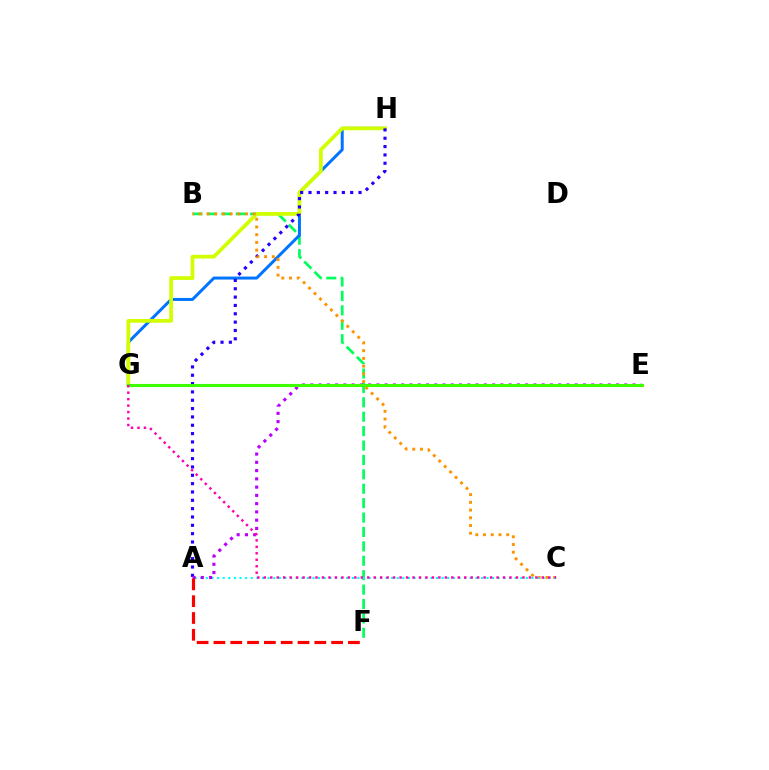{('B', 'F'): [{'color': '#00ff5c', 'line_style': 'dashed', 'thickness': 1.96}], ('G', 'H'): [{'color': '#0074ff', 'line_style': 'solid', 'thickness': 2.14}, {'color': '#d1ff00', 'line_style': 'solid', 'thickness': 2.7}], ('A', 'H'): [{'color': '#2500ff', 'line_style': 'dotted', 'thickness': 2.27}], ('B', 'C'): [{'color': '#ff9400', 'line_style': 'dotted', 'thickness': 2.1}], ('A', 'C'): [{'color': '#00fff6', 'line_style': 'dotted', 'thickness': 1.53}], ('A', 'E'): [{'color': '#b900ff', 'line_style': 'dotted', 'thickness': 2.24}], ('E', 'G'): [{'color': '#3dff00', 'line_style': 'solid', 'thickness': 2.22}], ('A', 'F'): [{'color': '#ff0000', 'line_style': 'dashed', 'thickness': 2.28}], ('C', 'G'): [{'color': '#ff00ac', 'line_style': 'dotted', 'thickness': 1.76}]}